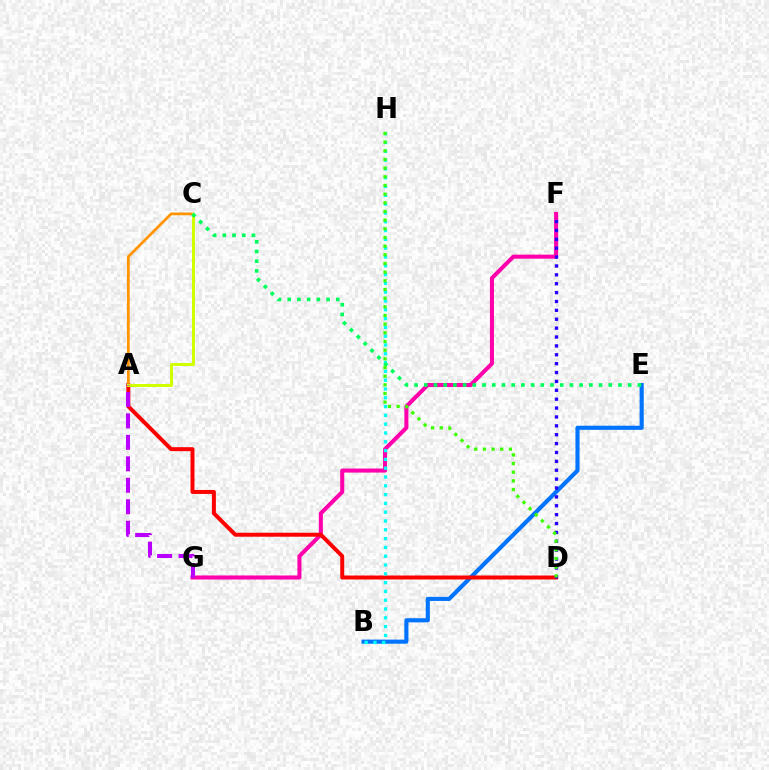{('B', 'E'): [{'color': '#0074ff', 'line_style': 'solid', 'thickness': 2.97}], ('F', 'G'): [{'color': '#ff00ac', 'line_style': 'solid', 'thickness': 2.92}], ('A', 'D'): [{'color': '#ff0000', 'line_style': 'solid', 'thickness': 2.87}], ('A', 'C'): [{'color': '#ff9400', 'line_style': 'solid', 'thickness': 1.99}, {'color': '#d1ff00', 'line_style': 'solid', 'thickness': 2.16}], ('B', 'H'): [{'color': '#00fff6', 'line_style': 'dotted', 'thickness': 2.39}], ('D', 'F'): [{'color': '#2500ff', 'line_style': 'dotted', 'thickness': 2.41}], ('C', 'E'): [{'color': '#00ff5c', 'line_style': 'dotted', 'thickness': 2.64}], ('A', 'G'): [{'color': '#b900ff', 'line_style': 'dashed', 'thickness': 2.92}], ('D', 'H'): [{'color': '#3dff00', 'line_style': 'dotted', 'thickness': 2.36}]}